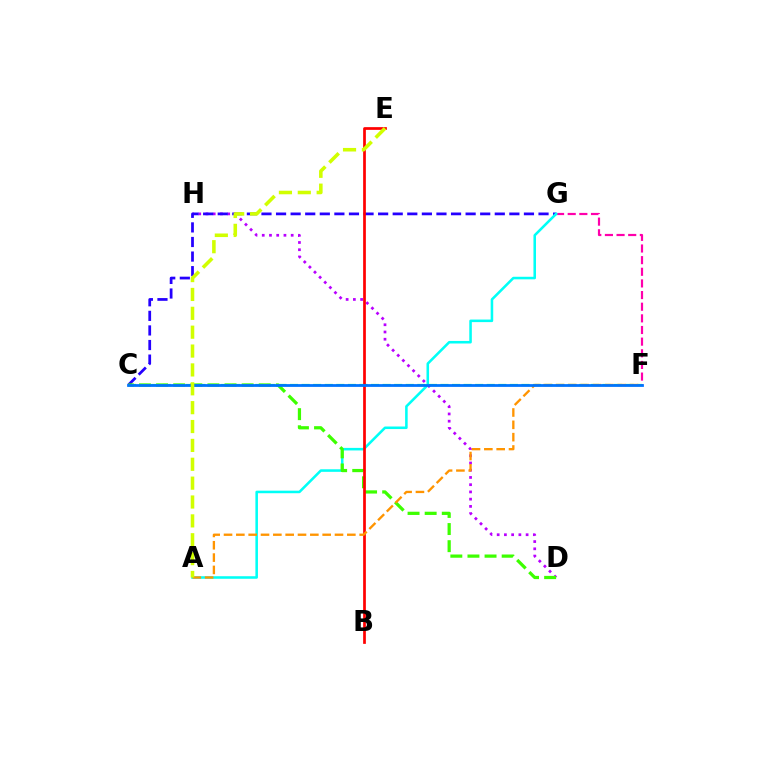{('F', 'G'): [{'color': '#ff00ac', 'line_style': 'dashed', 'thickness': 1.58}], ('D', 'H'): [{'color': '#b900ff', 'line_style': 'dotted', 'thickness': 1.97}], ('C', 'G'): [{'color': '#2500ff', 'line_style': 'dashed', 'thickness': 1.98}], ('A', 'G'): [{'color': '#00fff6', 'line_style': 'solid', 'thickness': 1.84}], ('C', 'F'): [{'color': '#00ff5c', 'line_style': 'dashed', 'thickness': 1.57}, {'color': '#0074ff', 'line_style': 'solid', 'thickness': 2.0}], ('C', 'D'): [{'color': '#3dff00', 'line_style': 'dashed', 'thickness': 2.32}], ('B', 'E'): [{'color': '#ff0000', 'line_style': 'solid', 'thickness': 1.96}], ('A', 'F'): [{'color': '#ff9400', 'line_style': 'dashed', 'thickness': 1.68}], ('A', 'E'): [{'color': '#d1ff00', 'line_style': 'dashed', 'thickness': 2.56}]}